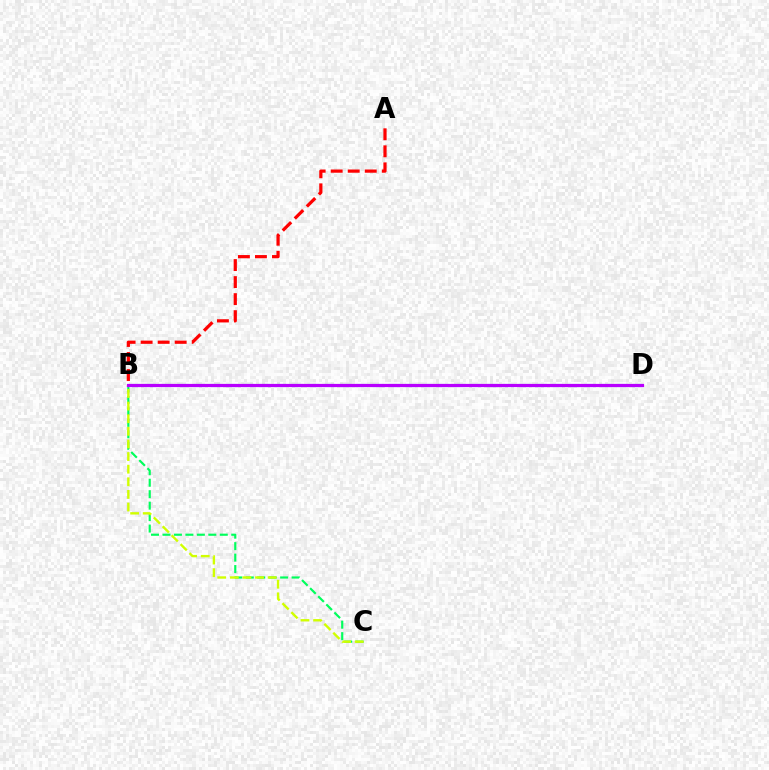{('B', 'D'): [{'color': '#0074ff', 'line_style': 'dashed', 'thickness': 2.21}, {'color': '#b900ff', 'line_style': 'solid', 'thickness': 2.3}], ('B', 'C'): [{'color': '#00ff5c', 'line_style': 'dashed', 'thickness': 1.56}, {'color': '#d1ff00', 'line_style': 'dashed', 'thickness': 1.71}], ('A', 'B'): [{'color': '#ff0000', 'line_style': 'dashed', 'thickness': 2.31}]}